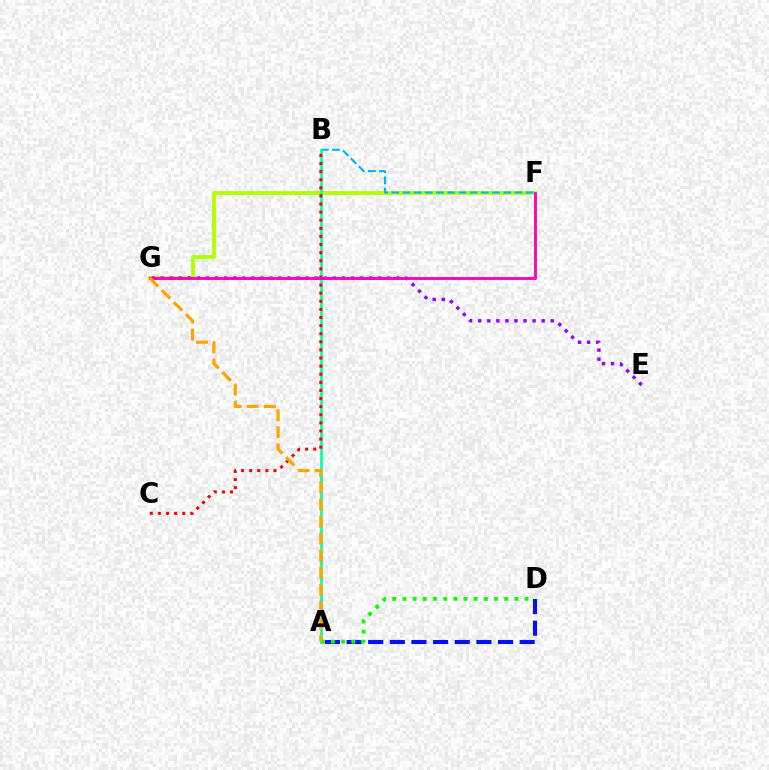{('F', 'G'): [{'color': '#b3ff00', 'line_style': 'solid', 'thickness': 2.76}, {'color': '#ff00bd', 'line_style': 'solid', 'thickness': 2.07}], ('B', 'F'): [{'color': '#00b5ff', 'line_style': 'dashed', 'thickness': 1.52}], ('A', 'B'): [{'color': '#00ff9d', 'line_style': 'solid', 'thickness': 1.9}], ('A', 'D'): [{'color': '#0010ff', 'line_style': 'dashed', 'thickness': 2.94}, {'color': '#08ff00', 'line_style': 'dotted', 'thickness': 2.76}], ('E', 'G'): [{'color': '#9b00ff', 'line_style': 'dotted', 'thickness': 2.46}], ('B', 'C'): [{'color': '#ff0000', 'line_style': 'dotted', 'thickness': 2.2}], ('A', 'G'): [{'color': '#ffa500', 'line_style': 'dashed', 'thickness': 2.32}]}